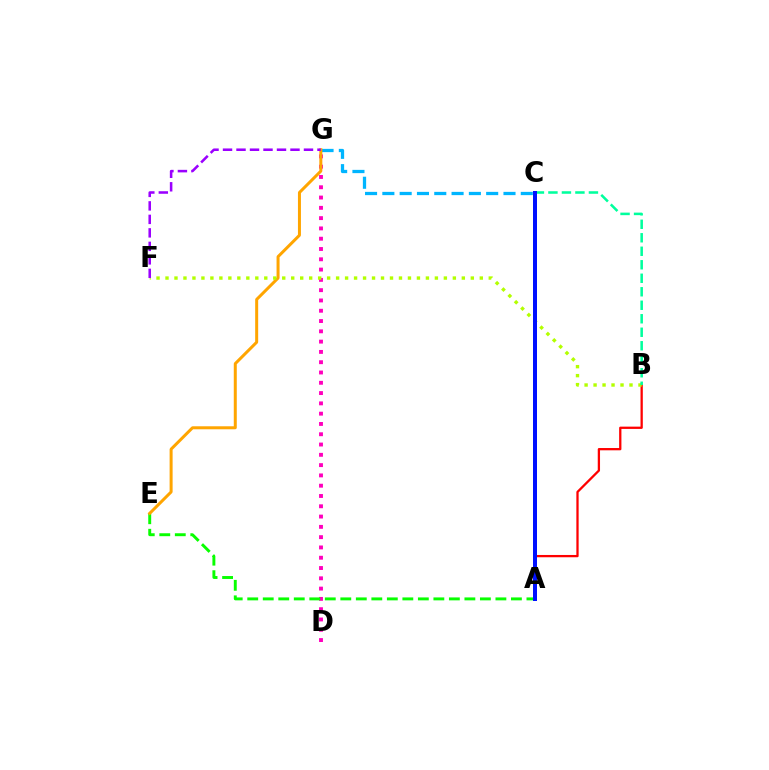{('A', 'B'): [{'color': '#ff0000', 'line_style': 'solid', 'thickness': 1.64}], ('D', 'G'): [{'color': '#ff00bd', 'line_style': 'dotted', 'thickness': 2.8}], ('C', 'G'): [{'color': '#00b5ff', 'line_style': 'dashed', 'thickness': 2.35}], ('A', 'E'): [{'color': '#08ff00', 'line_style': 'dashed', 'thickness': 2.11}], ('E', 'G'): [{'color': '#ffa500', 'line_style': 'solid', 'thickness': 2.16}], ('B', 'F'): [{'color': '#b3ff00', 'line_style': 'dotted', 'thickness': 2.44}], ('B', 'C'): [{'color': '#00ff9d', 'line_style': 'dashed', 'thickness': 1.83}], ('A', 'C'): [{'color': '#0010ff', 'line_style': 'solid', 'thickness': 2.88}], ('F', 'G'): [{'color': '#9b00ff', 'line_style': 'dashed', 'thickness': 1.83}]}